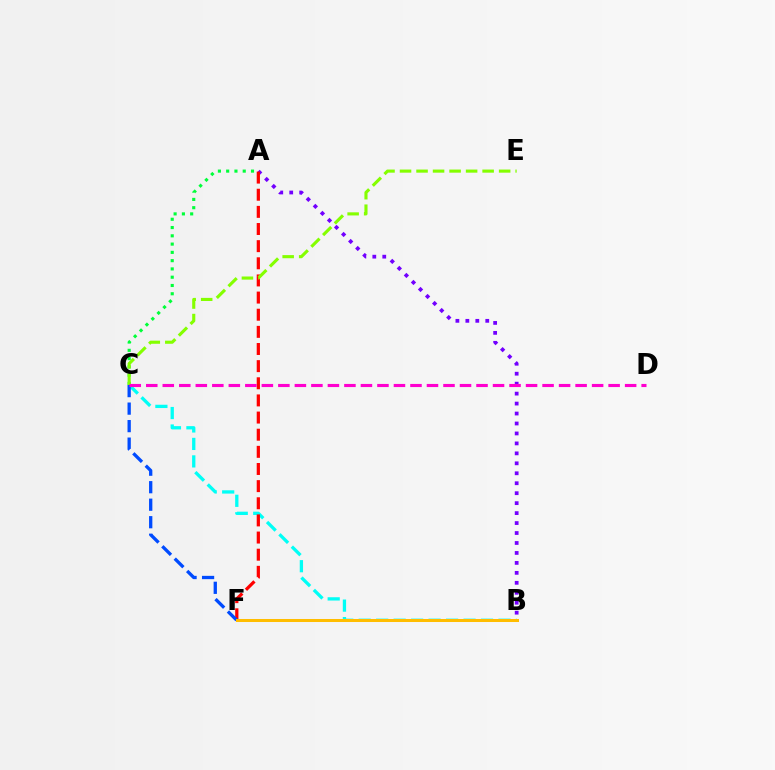{('A', 'B'): [{'color': '#7200ff', 'line_style': 'dotted', 'thickness': 2.71}], ('A', 'C'): [{'color': '#00ff39', 'line_style': 'dotted', 'thickness': 2.25}], ('B', 'C'): [{'color': '#00fff6', 'line_style': 'dashed', 'thickness': 2.37}], ('A', 'F'): [{'color': '#ff0000', 'line_style': 'dashed', 'thickness': 2.33}], ('C', 'F'): [{'color': '#004bff', 'line_style': 'dashed', 'thickness': 2.38}], ('C', 'E'): [{'color': '#84ff00', 'line_style': 'dashed', 'thickness': 2.24}], ('C', 'D'): [{'color': '#ff00cf', 'line_style': 'dashed', 'thickness': 2.24}], ('B', 'F'): [{'color': '#ffbd00', 'line_style': 'solid', 'thickness': 2.17}]}